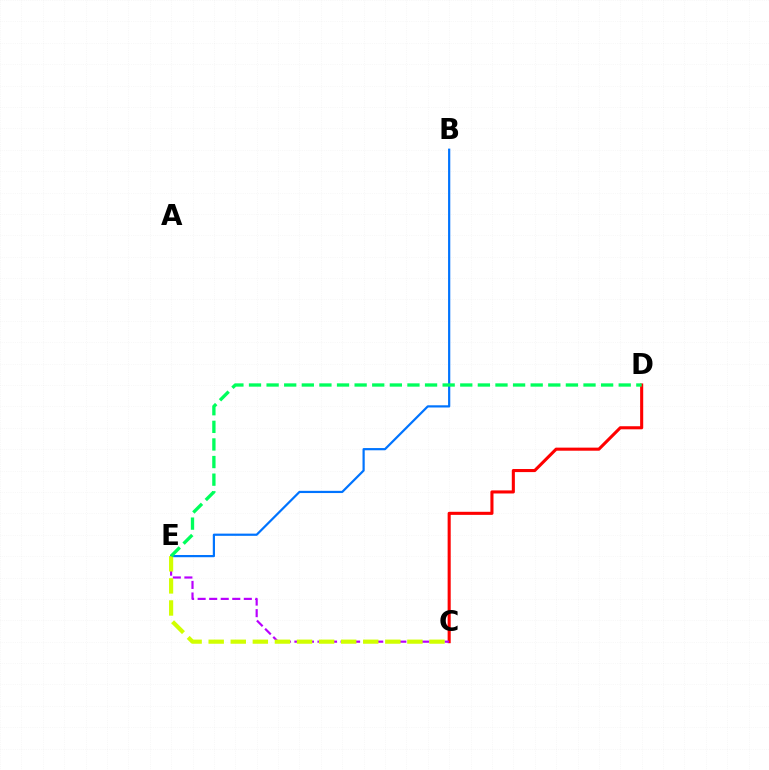{('C', 'D'): [{'color': '#ff0000', 'line_style': 'solid', 'thickness': 2.22}], ('B', 'E'): [{'color': '#0074ff', 'line_style': 'solid', 'thickness': 1.59}], ('C', 'E'): [{'color': '#b900ff', 'line_style': 'dashed', 'thickness': 1.57}, {'color': '#d1ff00', 'line_style': 'dashed', 'thickness': 3.0}], ('D', 'E'): [{'color': '#00ff5c', 'line_style': 'dashed', 'thickness': 2.39}]}